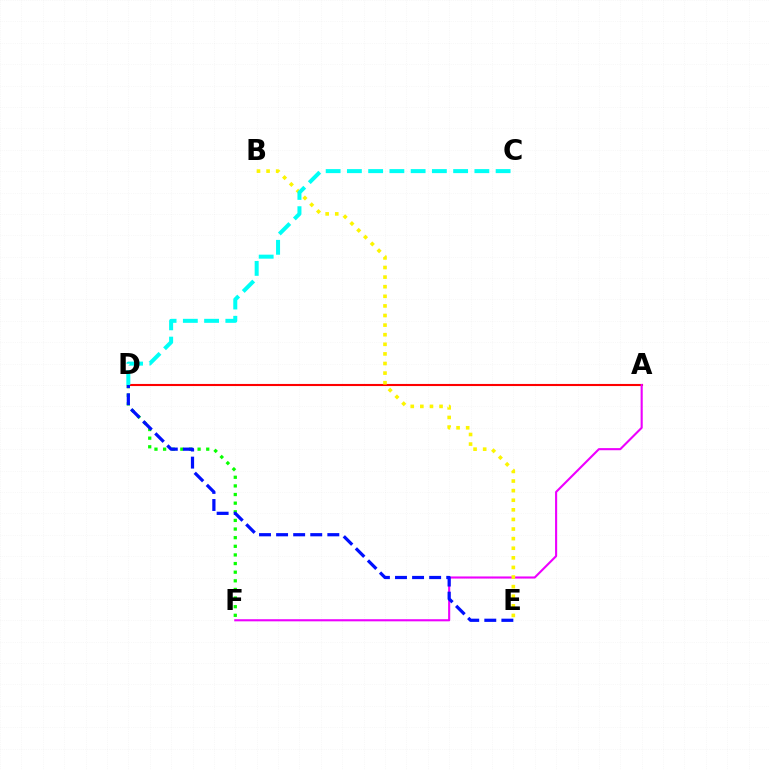{('A', 'D'): [{'color': '#ff0000', 'line_style': 'solid', 'thickness': 1.51}], ('D', 'F'): [{'color': '#08ff00', 'line_style': 'dotted', 'thickness': 2.34}], ('A', 'F'): [{'color': '#ee00ff', 'line_style': 'solid', 'thickness': 1.52}], ('B', 'E'): [{'color': '#fcf500', 'line_style': 'dotted', 'thickness': 2.61}], ('C', 'D'): [{'color': '#00fff6', 'line_style': 'dashed', 'thickness': 2.89}], ('D', 'E'): [{'color': '#0010ff', 'line_style': 'dashed', 'thickness': 2.32}]}